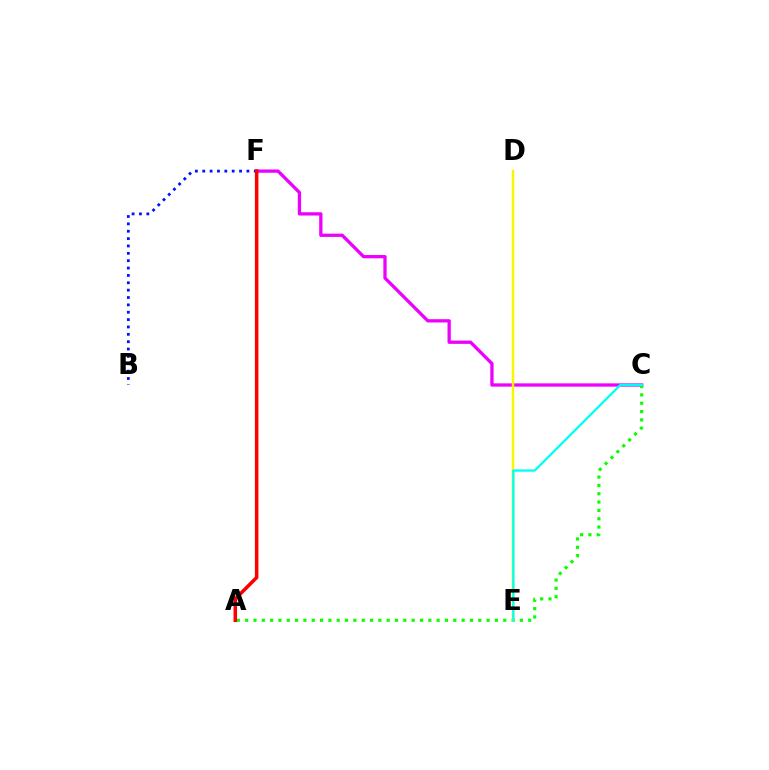{('B', 'F'): [{'color': '#0010ff', 'line_style': 'dotted', 'thickness': 2.0}], ('C', 'F'): [{'color': '#ee00ff', 'line_style': 'solid', 'thickness': 2.37}], ('A', 'C'): [{'color': '#08ff00', 'line_style': 'dotted', 'thickness': 2.26}], ('D', 'E'): [{'color': '#fcf500', 'line_style': 'solid', 'thickness': 1.8}], ('A', 'F'): [{'color': '#ff0000', 'line_style': 'solid', 'thickness': 2.54}], ('C', 'E'): [{'color': '#00fff6', 'line_style': 'solid', 'thickness': 1.66}]}